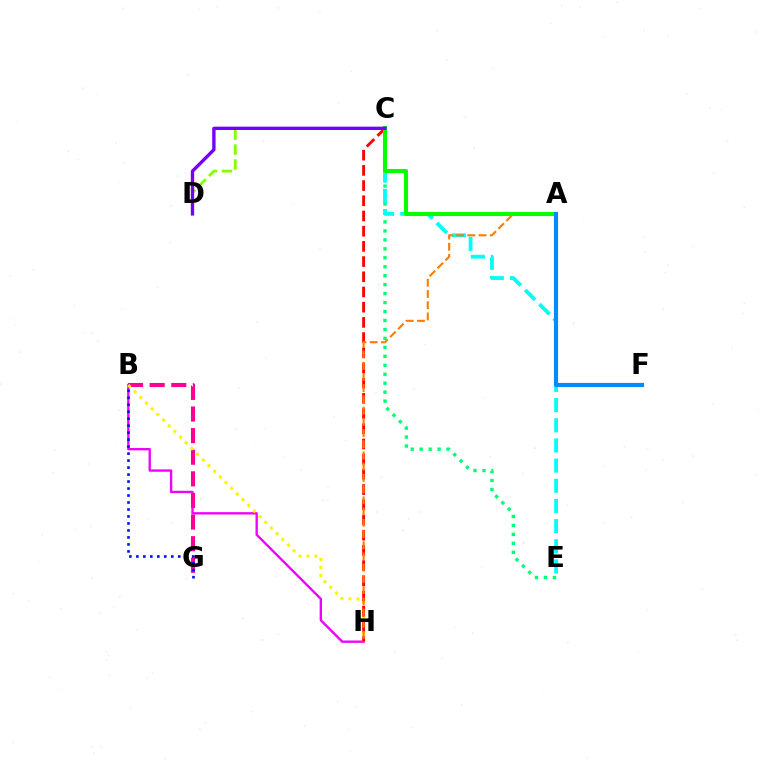{('B', 'H'): [{'color': '#ee00ff', 'line_style': 'solid', 'thickness': 1.7}, {'color': '#fcf500', 'line_style': 'dotted', 'thickness': 2.18}], ('B', 'G'): [{'color': '#ff0094', 'line_style': 'dashed', 'thickness': 2.94}, {'color': '#0010ff', 'line_style': 'dotted', 'thickness': 1.9}], ('C', 'E'): [{'color': '#00ff74', 'line_style': 'dotted', 'thickness': 2.43}, {'color': '#00fff6', 'line_style': 'dashed', 'thickness': 2.74}], ('C', 'H'): [{'color': '#ff0000', 'line_style': 'dashed', 'thickness': 2.06}], ('C', 'D'): [{'color': '#84ff00', 'line_style': 'dashed', 'thickness': 2.02}, {'color': '#7200ff', 'line_style': 'solid', 'thickness': 2.4}], ('A', 'H'): [{'color': '#ff7c00', 'line_style': 'dashed', 'thickness': 1.52}], ('A', 'C'): [{'color': '#08ff00', 'line_style': 'solid', 'thickness': 2.93}], ('A', 'F'): [{'color': '#008cff', 'line_style': 'solid', 'thickness': 2.98}]}